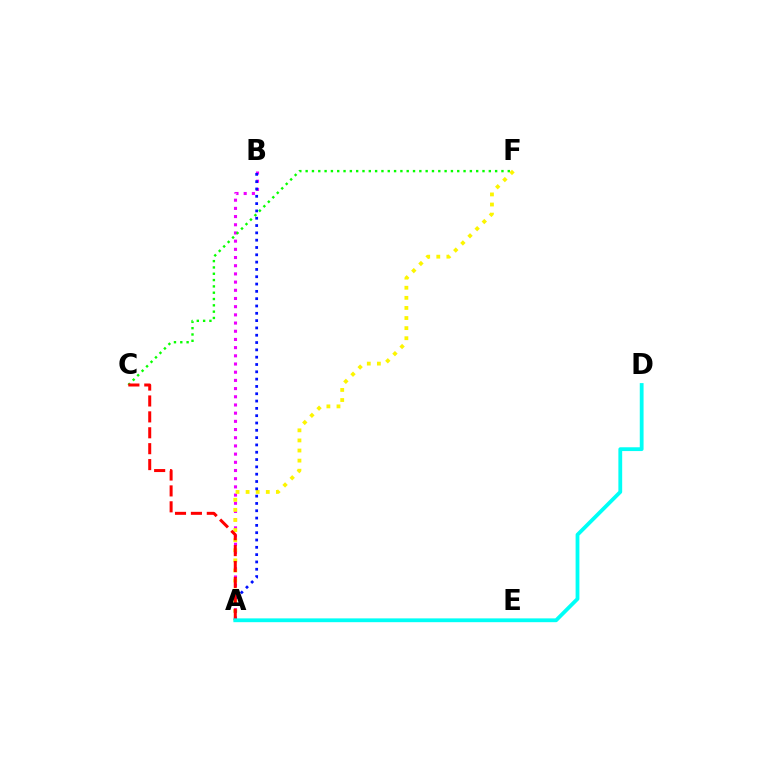{('A', 'B'): [{'color': '#ee00ff', 'line_style': 'dotted', 'thickness': 2.23}, {'color': '#0010ff', 'line_style': 'dotted', 'thickness': 1.99}], ('C', 'F'): [{'color': '#08ff00', 'line_style': 'dotted', 'thickness': 1.72}], ('A', 'F'): [{'color': '#fcf500', 'line_style': 'dotted', 'thickness': 2.74}], ('A', 'C'): [{'color': '#ff0000', 'line_style': 'dashed', 'thickness': 2.16}], ('A', 'D'): [{'color': '#00fff6', 'line_style': 'solid', 'thickness': 2.74}]}